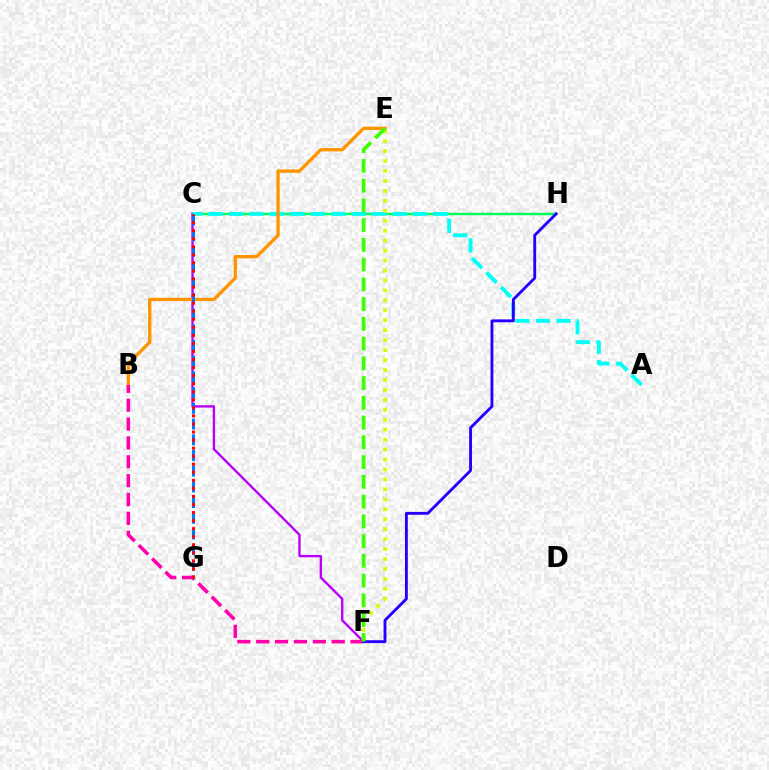{('C', 'H'): [{'color': '#00ff5c', 'line_style': 'solid', 'thickness': 1.78}], ('C', 'F'): [{'color': '#b900ff', 'line_style': 'solid', 'thickness': 1.7}], ('A', 'C'): [{'color': '#00fff6', 'line_style': 'dashed', 'thickness': 2.78}], ('B', 'E'): [{'color': '#ff9400', 'line_style': 'solid', 'thickness': 2.4}], ('E', 'F'): [{'color': '#d1ff00', 'line_style': 'dotted', 'thickness': 2.7}, {'color': '#3dff00', 'line_style': 'dashed', 'thickness': 2.68}], ('B', 'F'): [{'color': '#ff00ac', 'line_style': 'dashed', 'thickness': 2.56}], ('C', 'G'): [{'color': '#0074ff', 'line_style': 'dashed', 'thickness': 2.13}, {'color': '#ff0000', 'line_style': 'dotted', 'thickness': 2.19}], ('F', 'H'): [{'color': '#2500ff', 'line_style': 'solid', 'thickness': 2.06}]}